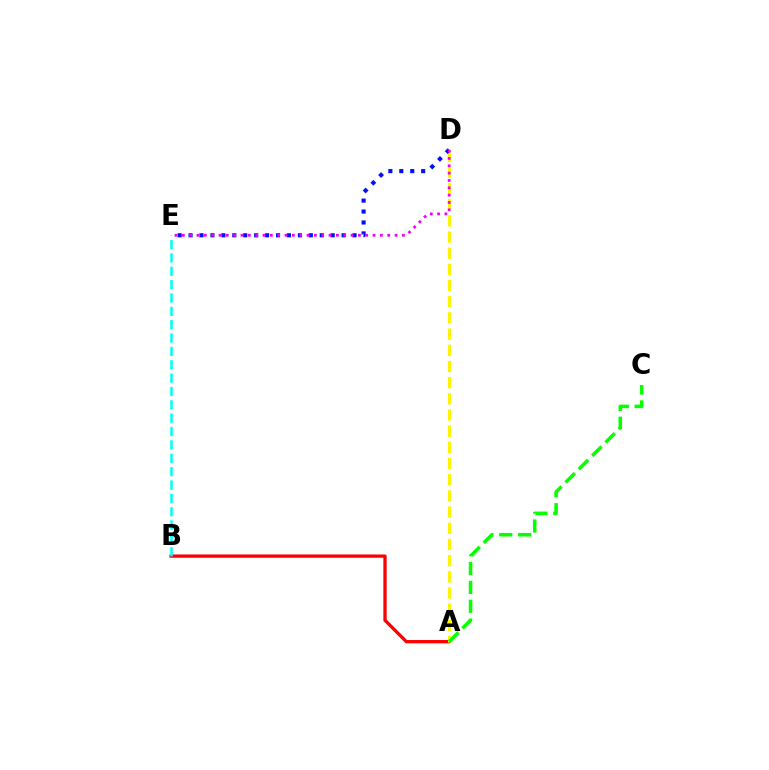{('A', 'B'): [{'color': '#ff0000', 'line_style': 'solid', 'thickness': 2.37}], ('A', 'D'): [{'color': '#fcf500', 'line_style': 'dashed', 'thickness': 2.2}], ('B', 'E'): [{'color': '#00fff6', 'line_style': 'dashed', 'thickness': 1.81}], ('D', 'E'): [{'color': '#0010ff', 'line_style': 'dotted', 'thickness': 2.97}, {'color': '#ee00ff', 'line_style': 'dotted', 'thickness': 1.99}], ('A', 'C'): [{'color': '#08ff00', 'line_style': 'dashed', 'thickness': 2.56}]}